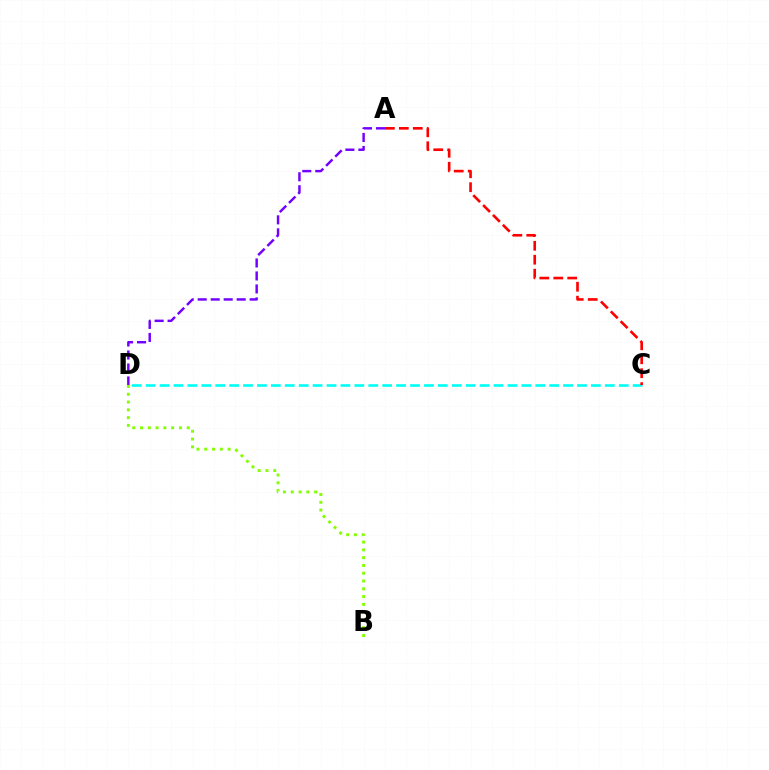{('C', 'D'): [{'color': '#00fff6', 'line_style': 'dashed', 'thickness': 1.89}], ('A', 'D'): [{'color': '#7200ff', 'line_style': 'dashed', 'thickness': 1.76}], ('A', 'C'): [{'color': '#ff0000', 'line_style': 'dashed', 'thickness': 1.9}], ('B', 'D'): [{'color': '#84ff00', 'line_style': 'dotted', 'thickness': 2.11}]}